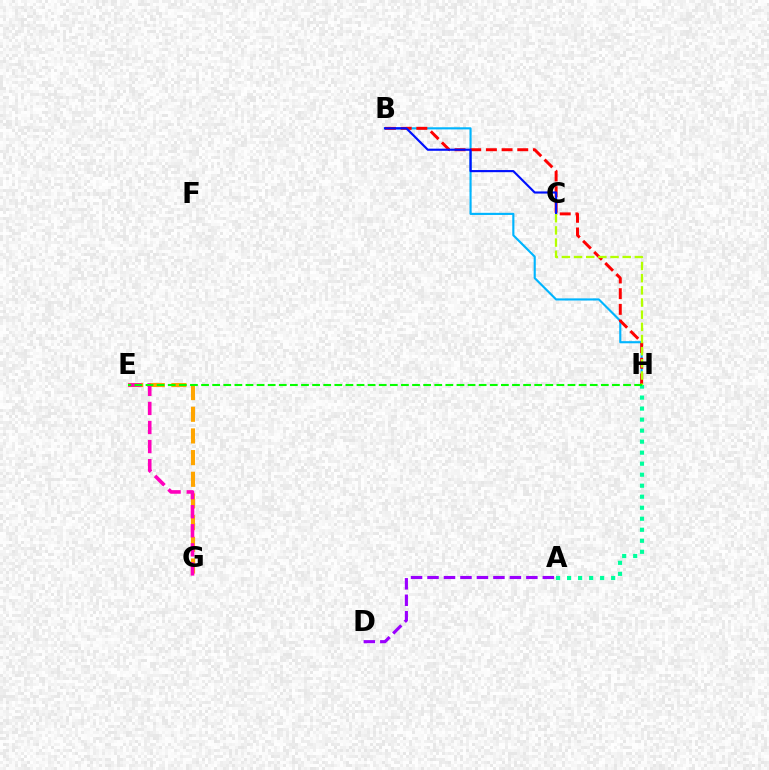{('B', 'H'): [{'color': '#00b5ff', 'line_style': 'solid', 'thickness': 1.54}, {'color': '#ff0000', 'line_style': 'dashed', 'thickness': 2.13}], ('B', 'C'): [{'color': '#0010ff', 'line_style': 'solid', 'thickness': 1.55}], ('E', 'G'): [{'color': '#ffa500', 'line_style': 'dashed', 'thickness': 2.94}, {'color': '#ff00bd', 'line_style': 'dashed', 'thickness': 2.59}], ('C', 'H'): [{'color': '#b3ff00', 'line_style': 'dashed', 'thickness': 1.65}], ('A', 'D'): [{'color': '#9b00ff', 'line_style': 'dashed', 'thickness': 2.24}], ('A', 'H'): [{'color': '#00ff9d', 'line_style': 'dotted', 'thickness': 2.99}], ('E', 'H'): [{'color': '#08ff00', 'line_style': 'dashed', 'thickness': 1.51}]}